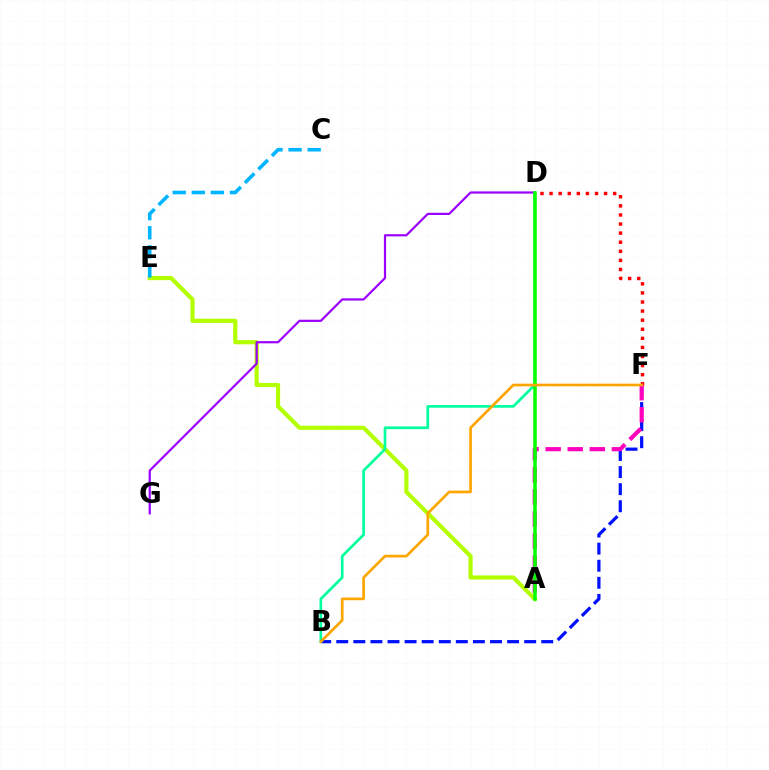{('B', 'F'): [{'color': '#0010ff', 'line_style': 'dashed', 'thickness': 2.32}, {'color': '#ffa500', 'line_style': 'solid', 'thickness': 1.93}], ('D', 'F'): [{'color': '#ff0000', 'line_style': 'dotted', 'thickness': 2.47}], ('A', 'F'): [{'color': '#ff00bd', 'line_style': 'dashed', 'thickness': 3.0}], ('A', 'E'): [{'color': '#b3ff00', 'line_style': 'solid', 'thickness': 2.99}], ('D', 'G'): [{'color': '#9b00ff', 'line_style': 'solid', 'thickness': 1.59}], ('B', 'D'): [{'color': '#00ff9d', 'line_style': 'solid', 'thickness': 1.92}], ('A', 'D'): [{'color': '#08ff00', 'line_style': 'solid', 'thickness': 2.55}], ('C', 'E'): [{'color': '#00b5ff', 'line_style': 'dashed', 'thickness': 2.59}]}